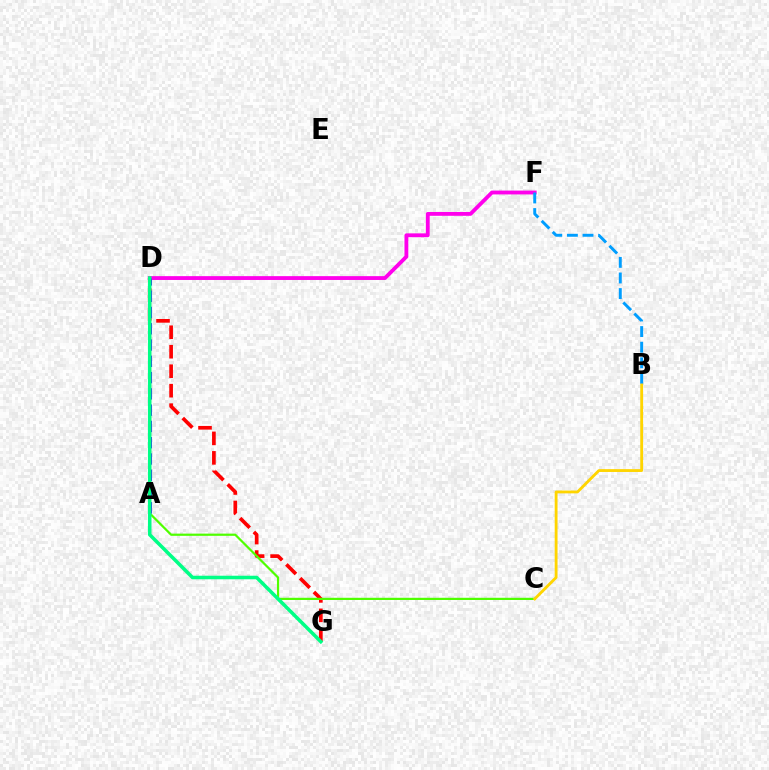{('D', 'G'): [{'color': '#ff0000', 'line_style': 'dashed', 'thickness': 2.65}, {'color': '#00ff86', 'line_style': 'solid', 'thickness': 2.55}], ('A', 'C'): [{'color': '#4fff00', 'line_style': 'solid', 'thickness': 1.59}], ('D', 'F'): [{'color': '#ff00ed', 'line_style': 'solid', 'thickness': 2.76}], ('B', 'F'): [{'color': '#009eff', 'line_style': 'dashed', 'thickness': 2.12}], ('A', 'D'): [{'color': '#3700ff', 'line_style': 'dashed', 'thickness': 2.21}], ('B', 'C'): [{'color': '#ffd500', 'line_style': 'solid', 'thickness': 2.04}]}